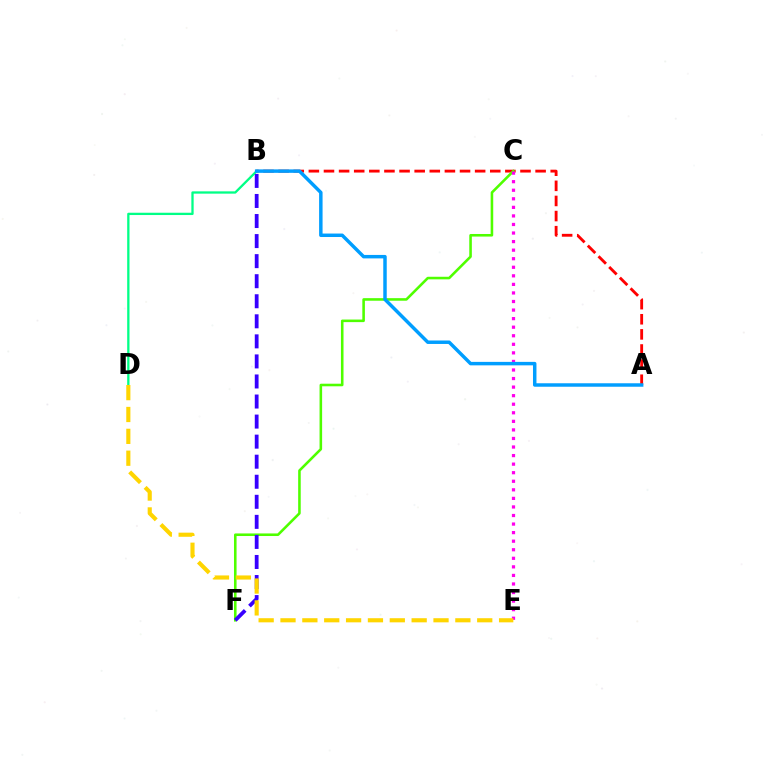{('A', 'B'): [{'color': '#ff0000', 'line_style': 'dashed', 'thickness': 2.05}, {'color': '#009eff', 'line_style': 'solid', 'thickness': 2.5}], ('B', 'D'): [{'color': '#00ff86', 'line_style': 'solid', 'thickness': 1.65}], ('C', 'F'): [{'color': '#4fff00', 'line_style': 'solid', 'thickness': 1.85}], ('B', 'F'): [{'color': '#3700ff', 'line_style': 'dashed', 'thickness': 2.72}], ('C', 'E'): [{'color': '#ff00ed', 'line_style': 'dotted', 'thickness': 2.33}], ('D', 'E'): [{'color': '#ffd500', 'line_style': 'dashed', 'thickness': 2.97}]}